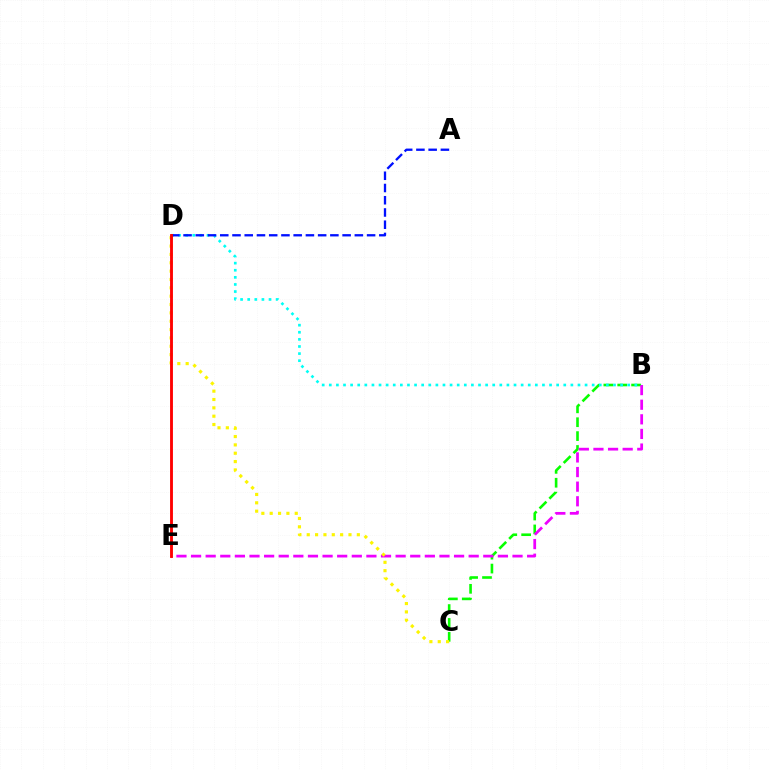{('B', 'C'): [{'color': '#08ff00', 'line_style': 'dashed', 'thickness': 1.89}], ('B', 'E'): [{'color': '#ee00ff', 'line_style': 'dashed', 'thickness': 1.99}], ('B', 'D'): [{'color': '#00fff6', 'line_style': 'dotted', 'thickness': 1.93}], ('C', 'D'): [{'color': '#fcf500', 'line_style': 'dotted', 'thickness': 2.27}], ('A', 'D'): [{'color': '#0010ff', 'line_style': 'dashed', 'thickness': 1.66}], ('D', 'E'): [{'color': '#ff0000', 'line_style': 'solid', 'thickness': 2.06}]}